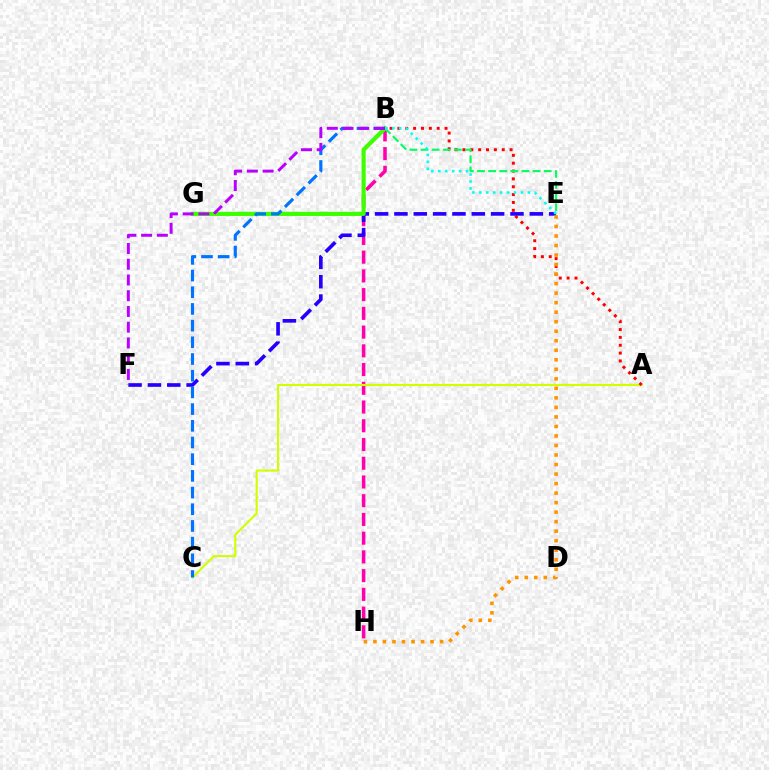{('B', 'H'): [{'color': '#ff00ac', 'line_style': 'dashed', 'thickness': 2.55}], ('A', 'C'): [{'color': '#d1ff00', 'line_style': 'solid', 'thickness': 1.53}], ('A', 'B'): [{'color': '#ff0000', 'line_style': 'dotted', 'thickness': 2.13}], ('B', 'E'): [{'color': '#00ff5c', 'line_style': 'dashed', 'thickness': 1.51}, {'color': '#00fff6', 'line_style': 'dotted', 'thickness': 1.88}], ('E', 'F'): [{'color': '#2500ff', 'line_style': 'dashed', 'thickness': 2.63}], ('E', 'H'): [{'color': '#ff9400', 'line_style': 'dotted', 'thickness': 2.59}], ('B', 'G'): [{'color': '#3dff00', 'line_style': 'solid', 'thickness': 2.98}], ('B', 'C'): [{'color': '#0074ff', 'line_style': 'dashed', 'thickness': 2.27}], ('B', 'F'): [{'color': '#b900ff', 'line_style': 'dashed', 'thickness': 2.14}]}